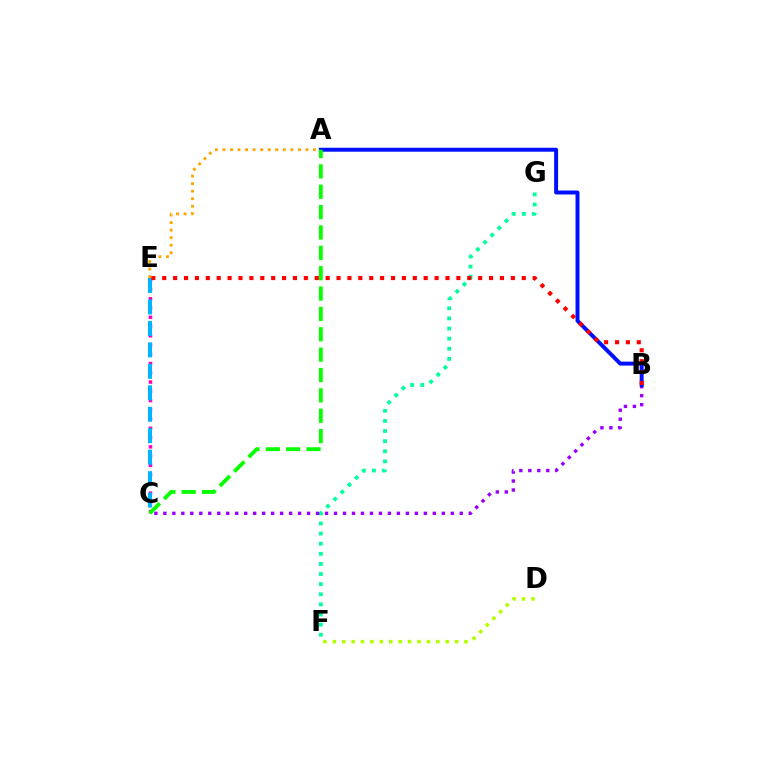{('C', 'E'): [{'color': '#ff00bd', 'line_style': 'dotted', 'thickness': 2.51}, {'color': '#00b5ff', 'line_style': 'dashed', 'thickness': 2.92}], ('F', 'G'): [{'color': '#00ff9d', 'line_style': 'dotted', 'thickness': 2.75}], ('A', 'E'): [{'color': '#ffa500', 'line_style': 'dotted', 'thickness': 2.05}], ('B', 'C'): [{'color': '#9b00ff', 'line_style': 'dotted', 'thickness': 2.44}], ('A', 'B'): [{'color': '#0010ff', 'line_style': 'solid', 'thickness': 2.85}], ('A', 'C'): [{'color': '#08ff00', 'line_style': 'dashed', 'thickness': 2.77}], ('D', 'F'): [{'color': '#b3ff00', 'line_style': 'dotted', 'thickness': 2.56}], ('B', 'E'): [{'color': '#ff0000', 'line_style': 'dotted', 'thickness': 2.96}]}